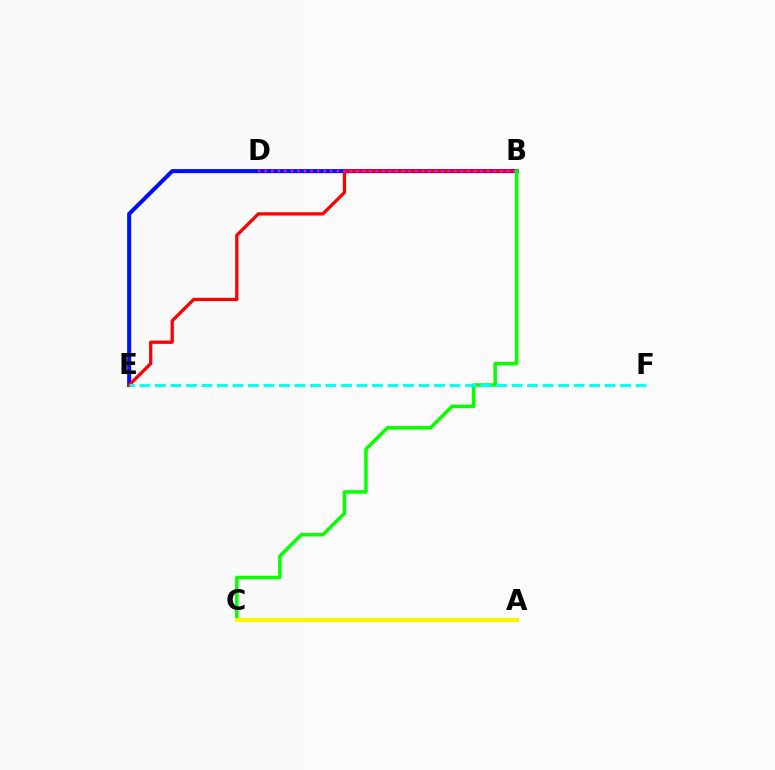{('B', 'E'): [{'color': '#0010ff', 'line_style': 'solid', 'thickness': 2.91}, {'color': '#ff0000', 'line_style': 'solid', 'thickness': 2.35}], ('B', 'D'): [{'color': '#ee00ff', 'line_style': 'dotted', 'thickness': 1.78}], ('B', 'C'): [{'color': '#08ff00', 'line_style': 'solid', 'thickness': 2.52}], ('E', 'F'): [{'color': '#00fff6', 'line_style': 'dashed', 'thickness': 2.11}], ('A', 'C'): [{'color': '#fcf500', 'line_style': 'solid', 'thickness': 2.99}]}